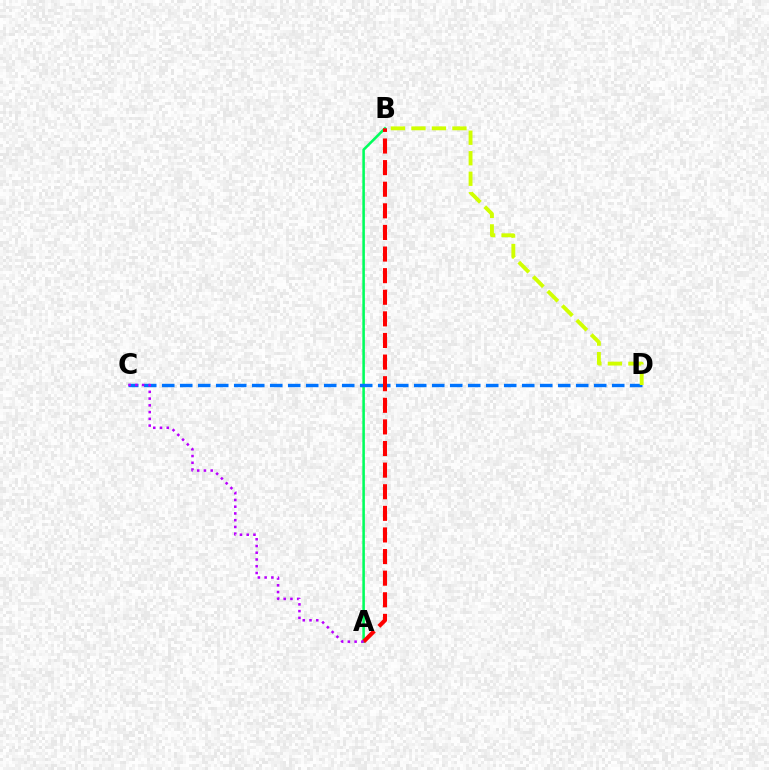{('A', 'B'): [{'color': '#00ff5c', 'line_style': 'solid', 'thickness': 1.84}, {'color': '#ff0000', 'line_style': 'dashed', 'thickness': 2.94}], ('C', 'D'): [{'color': '#0074ff', 'line_style': 'dashed', 'thickness': 2.45}], ('B', 'D'): [{'color': '#d1ff00', 'line_style': 'dashed', 'thickness': 2.79}], ('A', 'C'): [{'color': '#b900ff', 'line_style': 'dotted', 'thickness': 1.83}]}